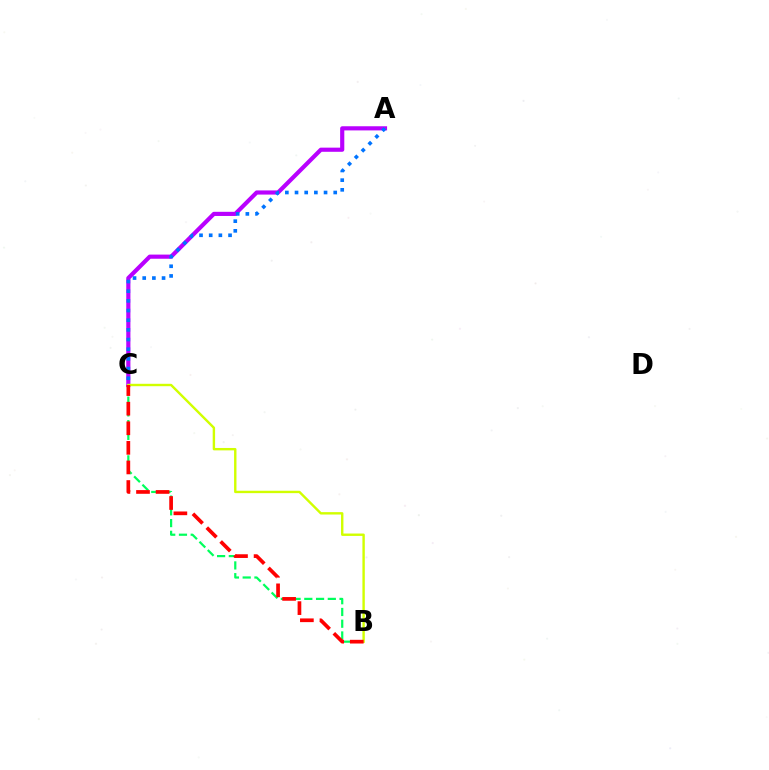{('A', 'C'): [{'color': '#b900ff', 'line_style': 'solid', 'thickness': 2.99}, {'color': '#0074ff', 'line_style': 'dotted', 'thickness': 2.63}], ('B', 'C'): [{'color': '#00ff5c', 'line_style': 'dashed', 'thickness': 1.6}, {'color': '#d1ff00', 'line_style': 'solid', 'thickness': 1.73}, {'color': '#ff0000', 'line_style': 'dashed', 'thickness': 2.66}]}